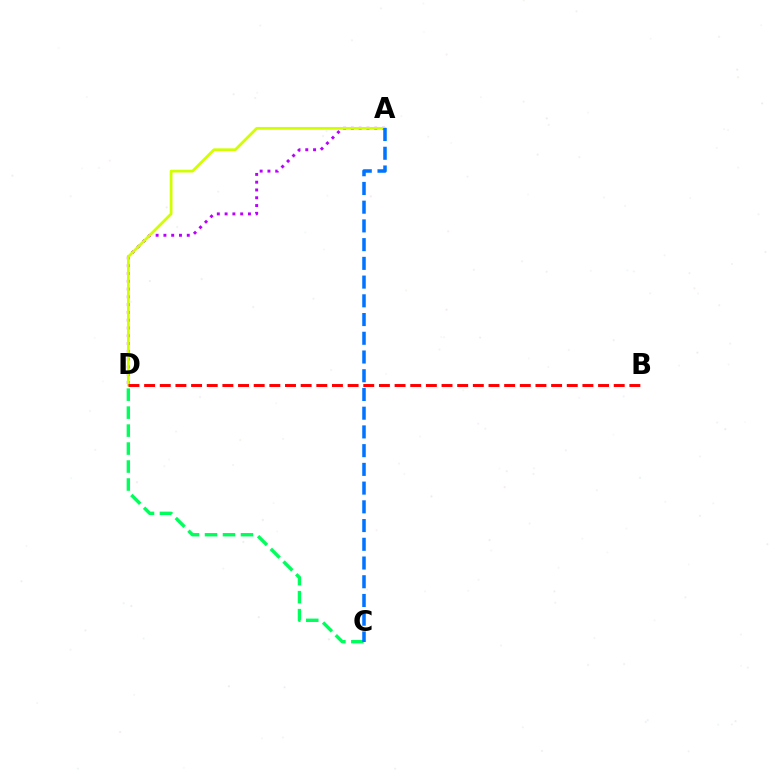{('A', 'D'): [{'color': '#b900ff', 'line_style': 'dotted', 'thickness': 2.11}, {'color': '#d1ff00', 'line_style': 'solid', 'thickness': 1.98}], ('B', 'D'): [{'color': '#ff0000', 'line_style': 'dashed', 'thickness': 2.13}], ('C', 'D'): [{'color': '#00ff5c', 'line_style': 'dashed', 'thickness': 2.44}], ('A', 'C'): [{'color': '#0074ff', 'line_style': 'dashed', 'thickness': 2.54}]}